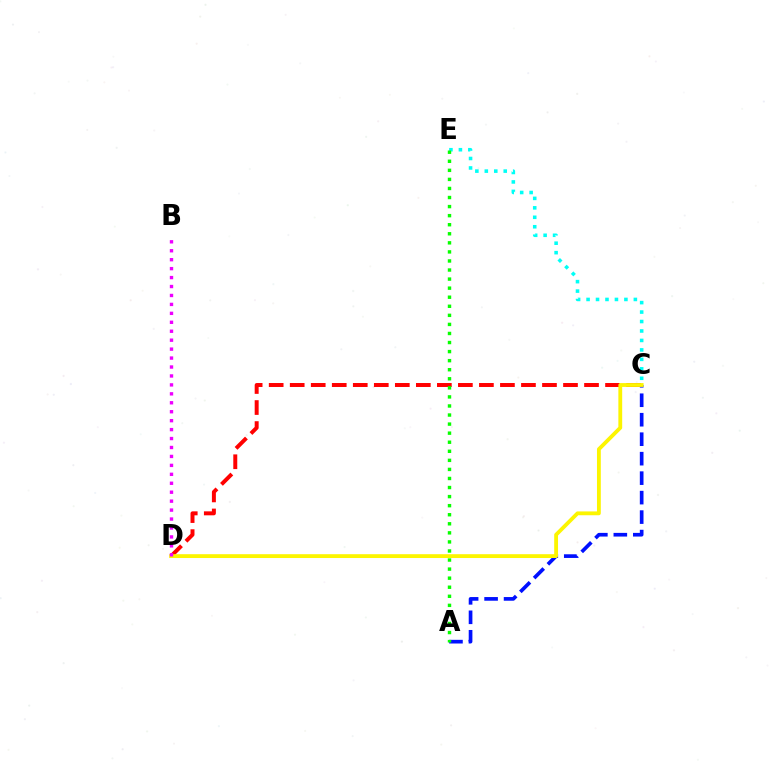{('A', 'C'): [{'color': '#0010ff', 'line_style': 'dashed', 'thickness': 2.65}], ('C', 'D'): [{'color': '#ff0000', 'line_style': 'dashed', 'thickness': 2.86}, {'color': '#fcf500', 'line_style': 'solid', 'thickness': 2.75}], ('C', 'E'): [{'color': '#00fff6', 'line_style': 'dotted', 'thickness': 2.57}], ('A', 'E'): [{'color': '#08ff00', 'line_style': 'dotted', 'thickness': 2.46}], ('B', 'D'): [{'color': '#ee00ff', 'line_style': 'dotted', 'thickness': 2.43}]}